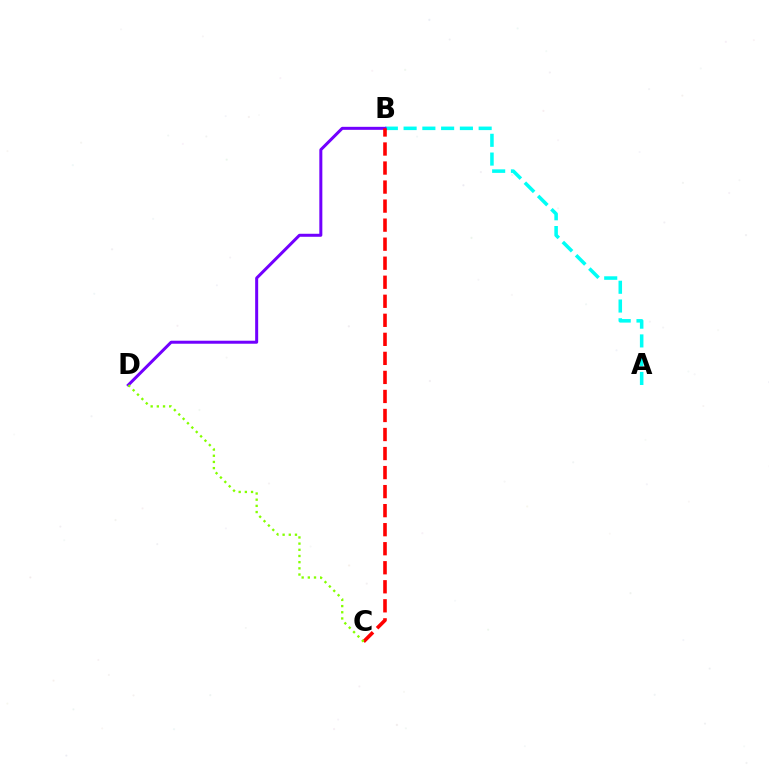{('A', 'B'): [{'color': '#00fff6', 'line_style': 'dashed', 'thickness': 2.55}], ('B', 'D'): [{'color': '#7200ff', 'line_style': 'solid', 'thickness': 2.17}], ('B', 'C'): [{'color': '#ff0000', 'line_style': 'dashed', 'thickness': 2.59}], ('C', 'D'): [{'color': '#84ff00', 'line_style': 'dotted', 'thickness': 1.68}]}